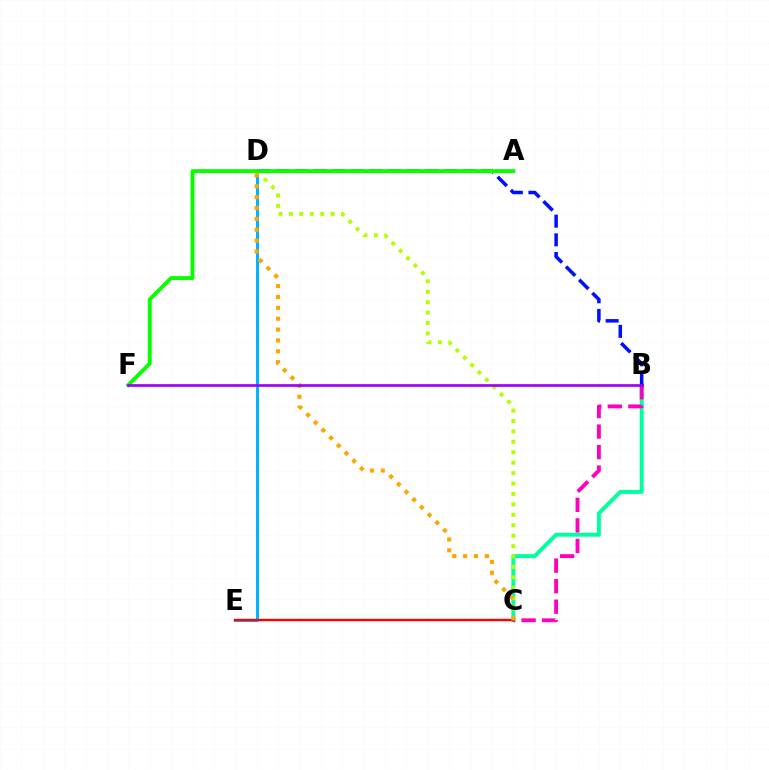{('B', 'C'): [{'color': '#00ff9d', 'line_style': 'solid', 'thickness': 2.83}, {'color': '#ff00bd', 'line_style': 'dashed', 'thickness': 2.79}], ('D', 'E'): [{'color': '#00b5ff', 'line_style': 'solid', 'thickness': 2.17}], ('B', 'D'): [{'color': '#0010ff', 'line_style': 'dashed', 'thickness': 2.53}], ('C', 'D'): [{'color': '#b3ff00', 'line_style': 'dotted', 'thickness': 2.83}, {'color': '#ffa500', 'line_style': 'dotted', 'thickness': 2.95}], ('A', 'F'): [{'color': '#08ff00', 'line_style': 'solid', 'thickness': 2.82}], ('C', 'E'): [{'color': '#ff0000', 'line_style': 'solid', 'thickness': 1.72}], ('B', 'F'): [{'color': '#9b00ff', 'line_style': 'solid', 'thickness': 1.94}]}